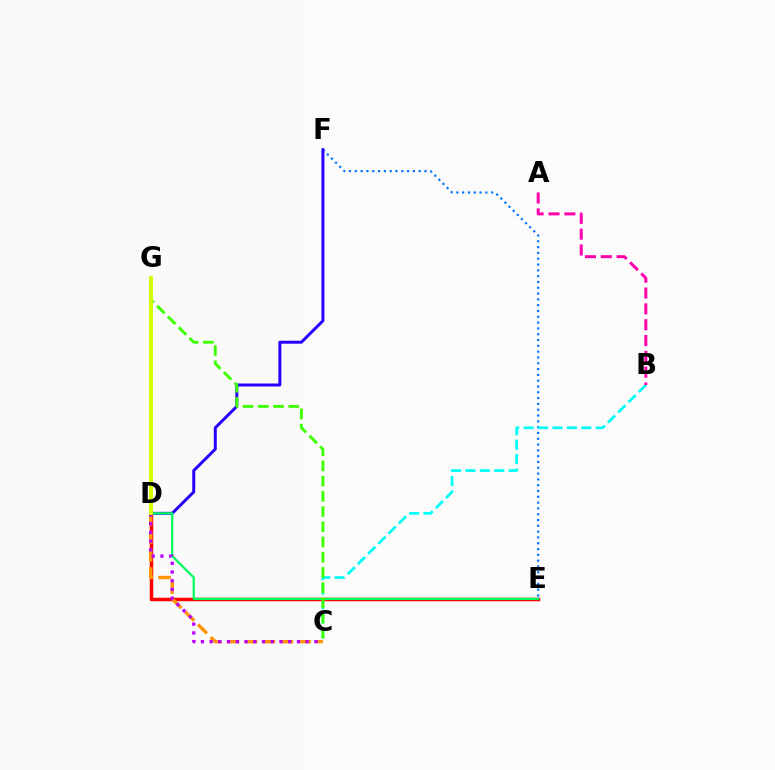{('E', 'F'): [{'color': '#0074ff', 'line_style': 'dotted', 'thickness': 1.58}], ('B', 'C'): [{'color': '#00fff6', 'line_style': 'dashed', 'thickness': 1.96}], ('A', 'B'): [{'color': '#ff00ac', 'line_style': 'dashed', 'thickness': 2.15}], ('D', 'E'): [{'color': '#ff0000', 'line_style': 'solid', 'thickness': 2.52}, {'color': '#00ff5c', 'line_style': 'solid', 'thickness': 1.62}], ('D', 'F'): [{'color': '#2500ff', 'line_style': 'solid', 'thickness': 2.15}], ('C', 'D'): [{'color': '#ff9400', 'line_style': 'dashed', 'thickness': 2.44}, {'color': '#b900ff', 'line_style': 'dotted', 'thickness': 2.37}], ('C', 'G'): [{'color': '#3dff00', 'line_style': 'dashed', 'thickness': 2.07}], ('D', 'G'): [{'color': '#d1ff00', 'line_style': 'solid', 'thickness': 2.81}]}